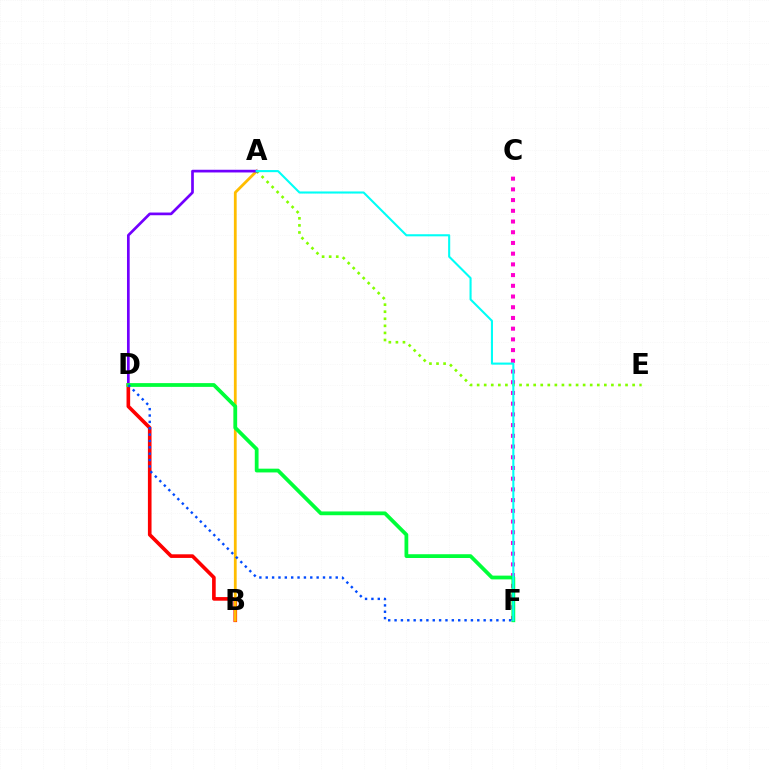{('B', 'D'): [{'color': '#ff0000', 'line_style': 'solid', 'thickness': 2.61}], ('C', 'F'): [{'color': '#ff00cf', 'line_style': 'dotted', 'thickness': 2.91}], ('A', 'B'): [{'color': '#ffbd00', 'line_style': 'solid', 'thickness': 2.0}], ('A', 'E'): [{'color': '#84ff00', 'line_style': 'dotted', 'thickness': 1.92}], ('A', 'D'): [{'color': '#7200ff', 'line_style': 'solid', 'thickness': 1.94}], ('D', 'F'): [{'color': '#00ff39', 'line_style': 'solid', 'thickness': 2.71}, {'color': '#004bff', 'line_style': 'dotted', 'thickness': 1.73}], ('A', 'F'): [{'color': '#00fff6', 'line_style': 'solid', 'thickness': 1.51}]}